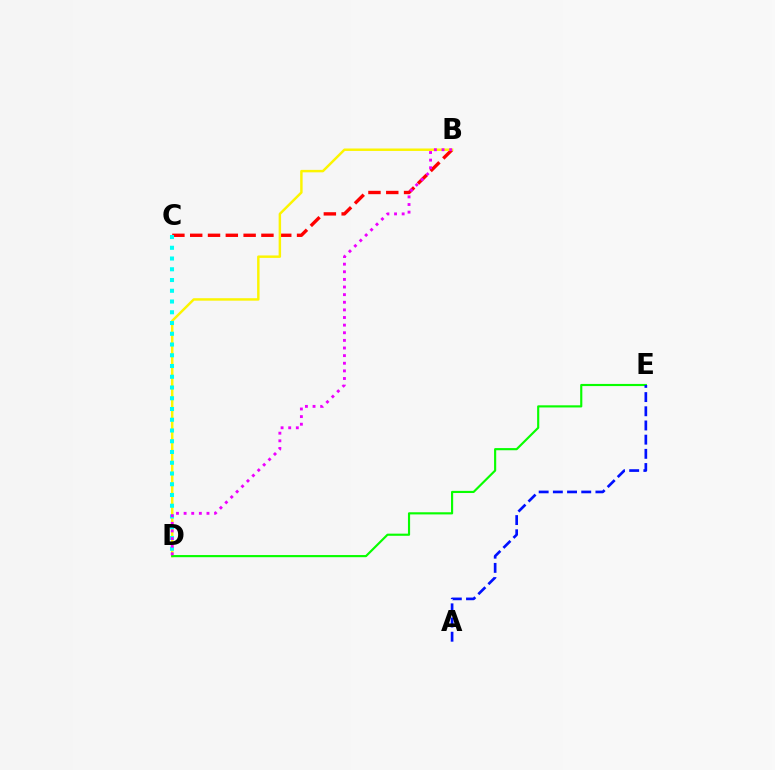{('B', 'C'): [{'color': '#ff0000', 'line_style': 'dashed', 'thickness': 2.42}], ('B', 'D'): [{'color': '#fcf500', 'line_style': 'solid', 'thickness': 1.77}, {'color': '#ee00ff', 'line_style': 'dotted', 'thickness': 2.07}], ('D', 'E'): [{'color': '#08ff00', 'line_style': 'solid', 'thickness': 1.55}], ('C', 'D'): [{'color': '#00fff6', 'line_style': 'dotted', 'thickness': 2.92}], ('A', 'E'): [{'color': '#0010ff', 'line_style': 'dashed', 'thickness': 1.93}]}